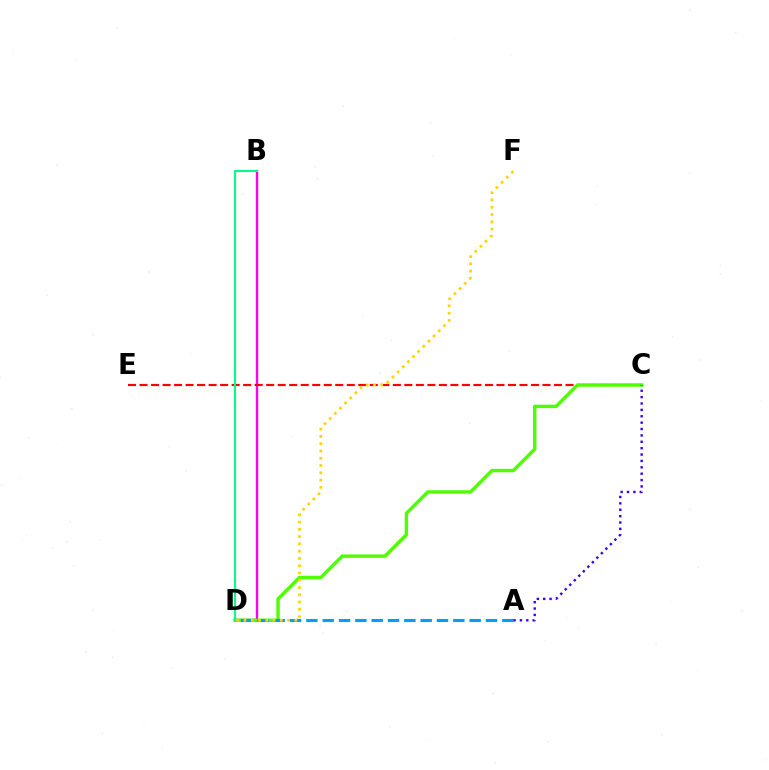{('B', 'D'): [{'color': '#ff00ed', 'line_style': 'solid', 'thickness': 1.72}, {'color': '#00ff86', 'line_style': 'solid', 'thickness': 1.51}], ('C', 'E'): [{'color': '#ff0000', 'line_style': 'dashed', 'thickness': 1.56}], ('C', 'D'): [{'color': '#4fff00', 'line_style': 'solid', 'thickness': 2.47}], ('A', 'D'): [{'color': '#009eff', 'line_style': 'dashed', 'thickness': 2.22}], ('D', 'F'): [{'color': '#ffd500', 'line_style': 'dotted', 'thickness': 1.98}], ('A', 'C'): [{'color': '#3700ff', 'line_style': 'dotted', 'thickness': 1.73}]}